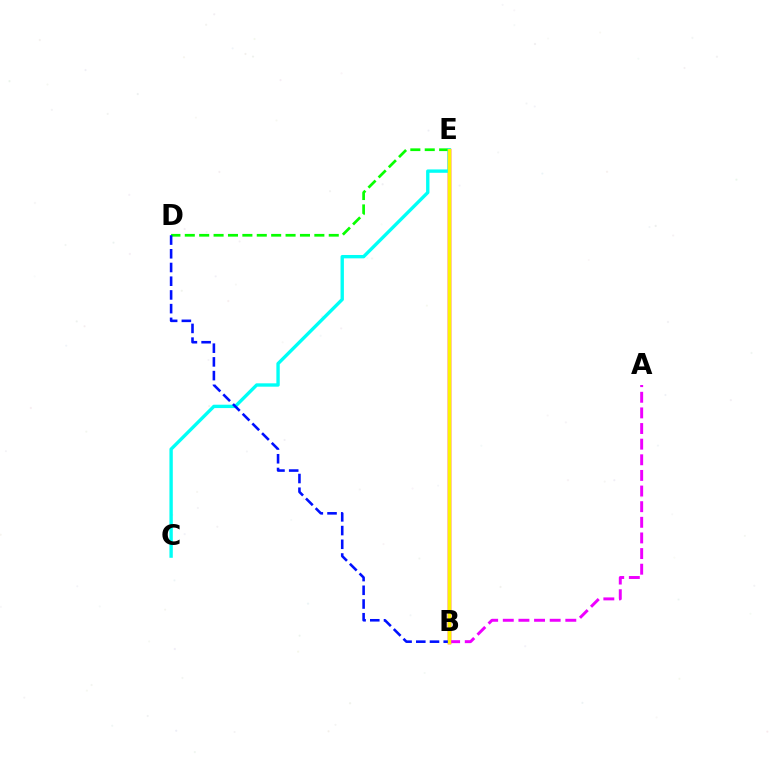{('D', 'E'): [{'color': '#08ff00', 'line_style': 'dashed', 'thickness': 1.96}], ('B', 'E'): [{'color': '#ff0000', 'line_style': 'solid', 'thickness': 2.51}, {'color': '#fcf500', 'line_style': 'solid', 'thickness': 2.4}], ('C', 'E'): [{'color': '#00fff6', 'line_style': 'solid', 'thickness': 2.42}], ('B', 'D'): [{'color': '#0010ff', 'line_style': 'dashed', 'thickness': 1.86}], ('A', 'B'): [{'color': '#ee00ff', 'line_style': 'dashed', 'thickness': 2.12}]}